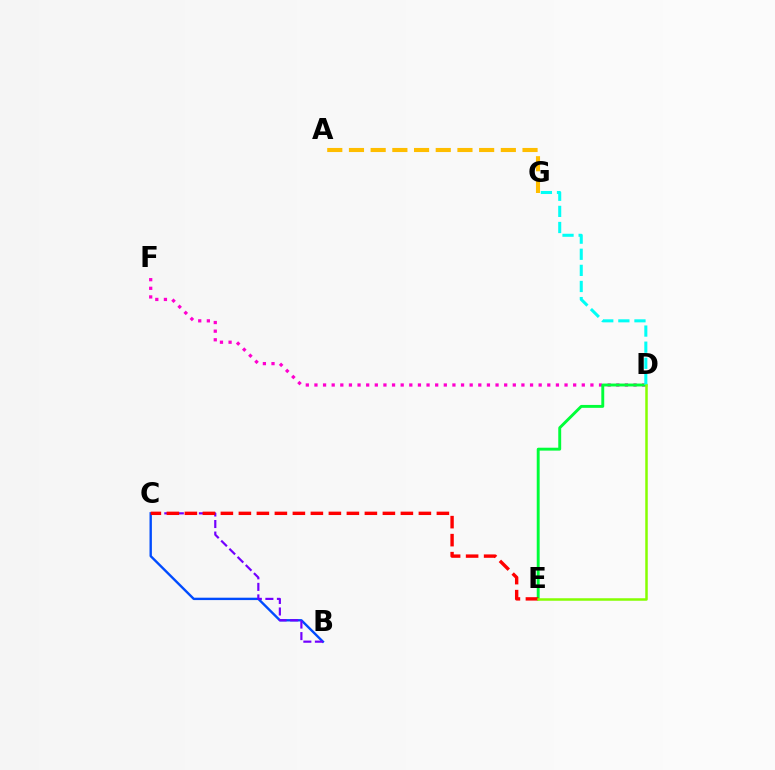{('A', 'G'): [{'color': '#ffbd00', 'line_style': 'dashed', 'thickness': 2.95}], ('B', 'C'): [{'color': '#004bff', 'line_style': 'solid', 'thickness': 1.72}, {'color': '#7200ff', 'line_style': 'dashed', 'thickness': 1.57}], ('D', 'F'): [{'color': '#ff00cf', 'line_style': 'dotted', 'thickness': 2.34}], ('D', 'E'): [{'color': '#00ff39', 'line_style': 'solid', 'thickness': 2.09}, {'color': '#84ff00', 'line_style': 'solid', 'thickness': 1.8}], ('D', 'G'): [{'color': '#00fff6', 'line_style': 'dashed', 'thickness': 2.19}], ('C', 'E'): [{'color': '#ff0000', 'line_style': 'dashed', 'thickness': 2.45}]}